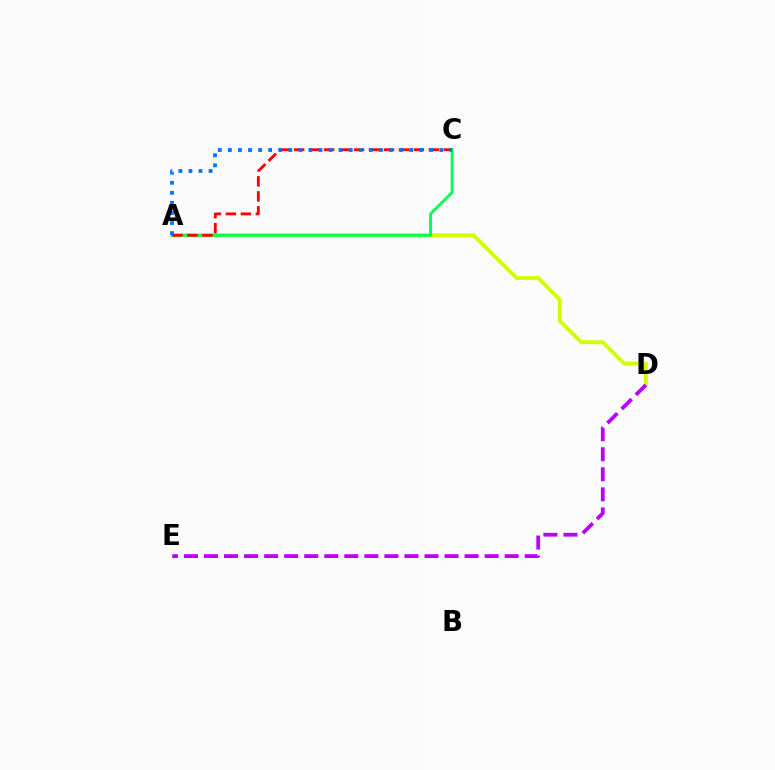{('A', 'D'): [{'color': '#d1ff00', 'line_style': 'solid', 'thickness': 2.81}], ('A', 'C'): [{'color': '#00ff5c', 'line_style': 'solid', 'thickness': 2.12}, {'color': '#ff0000', 'line_style': 'dashed', 'thickness': 2.03}, {'color': '#0074ff', 'line_style': 'dotted', 'thickness': 2.74}], ('D', 'E'): [{'color': '#b900ff', 'line_style': 'dashed', 'thickness': 2.72}]}